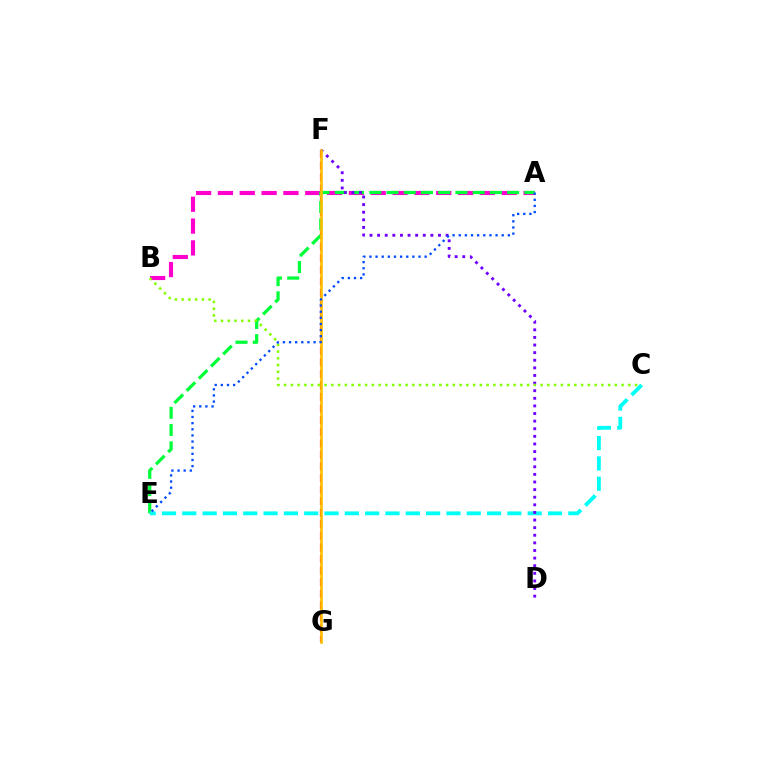{('F', 'G'): [{'color': '#ff0000', 'line_style': 'dashed', 'thickness': 1.57}, {'color': '#ffbd00', 'line_style': 'solid', 'thickness': 1.89}], ('A', 'B'): [{'color': '#ff00cf', 'line_style': 'dashed', 'thickness': 2.97}], ('A', 'E'): [{'color': '#00ff39', 'line_style': 'dashed', 'thickness': 2.34}, {'color': '#004bff', 'line_style': 'dotted', 'thickness': 1.67}], ('C', 'E'): [{'color': '#00fff6', 'line_style': 'dashed', 'thickness': 2.76}], ('D', 'F'): [{'color': '#7200ff', 'line_style': 'dotted', 'thickness': 2.07}], ('B', 'C'): [{'color': '#84ff00', 'line_style': 'dotted', 'thickness': 1.83}]}